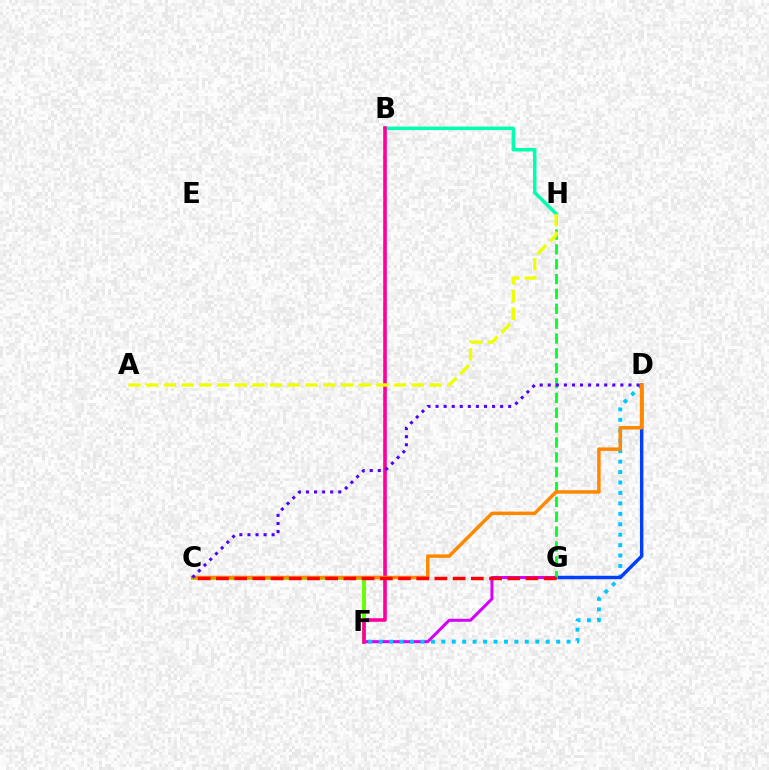{('F', 'G'): [{'color': '#d600ff', 'line_style': 'solid', 'thickness': 2.17}], ('B', 'H'): [{'color': '#00ffaf', 'line_style': 'solid', 'thickness': 2.52}], ('D', 'F'): [{'color': '#00c7ff', 'line_style': 'dotted', 'thickness': 2.84}], ('D', 'G'): [{'color': '#003fff', 'line_style': 'solid', 'thickness': 2.47}], ('C', 'F'): [{'color': '#66ff00', 'line_style': 'solid', 'thickness': 2.79}], ('B', 'F'): [{'color': '#ff00a0', 'line_style': 'solid', 'thickness': 2.61}], ('G', 'H'): [{'color': '#00ff27', 'line_style': 'dashed', 'thickness': 2.02}], ('C', 'D'): [{'color': '#ff8800', 'line_style': 'solid', 'thickness': 2.52}, {'color': '#4f00ff', 'line_style': 'dotted', 'thickness': 2.19}], ('C', 'G'): [{'color': '#ff0000', 'line_style': 'dashed', 'thickness': 2.47}], ('A', 'H'): [{'color': '#eeff00', 'line_style': 'dashed', 'thickness': 2.41}]}